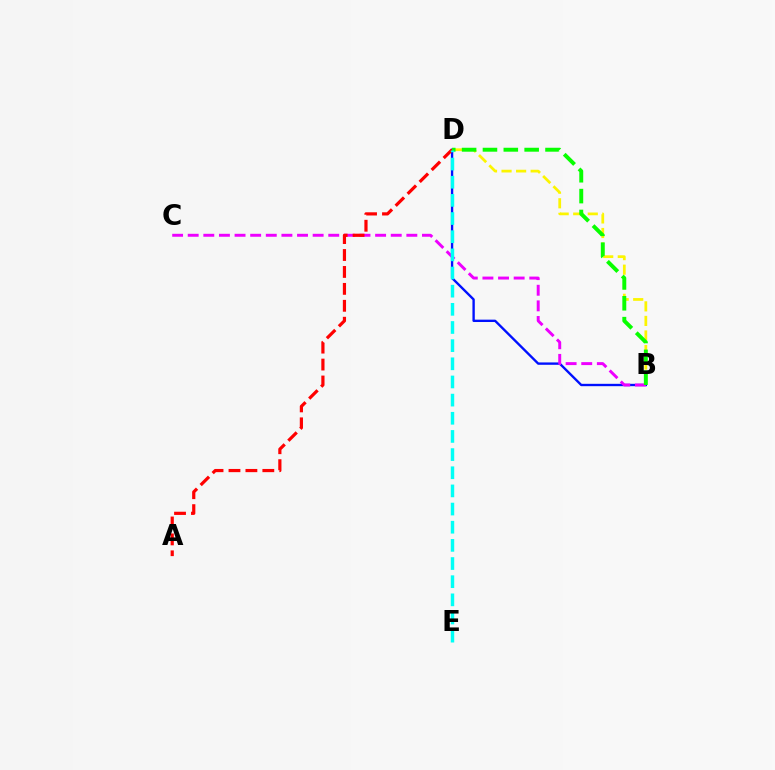{('B', 'D'): [{'color': '#0010ff', 'line_style': 'solid', 'thickness': 1.7}, {'color': '#fcf500', 'line_style': 'dashed', 'thickness': 1.98}, {'color': '#08ff00', 'line_style': 'dashed', 'thickness': 2.83}], ('B', 'C'): [{'color': '#ee00ff', 'line_style': 'dashed', 'thickness': 2.12}], ('A', 'D'): [{'color': '#ff0000', 'line_style': 'dashed', 'thickness': 2.3}], ('D', 'E'): [{'color': '#00fff6', 'line_style': 'dashed', 'thickness': 2.47}]}